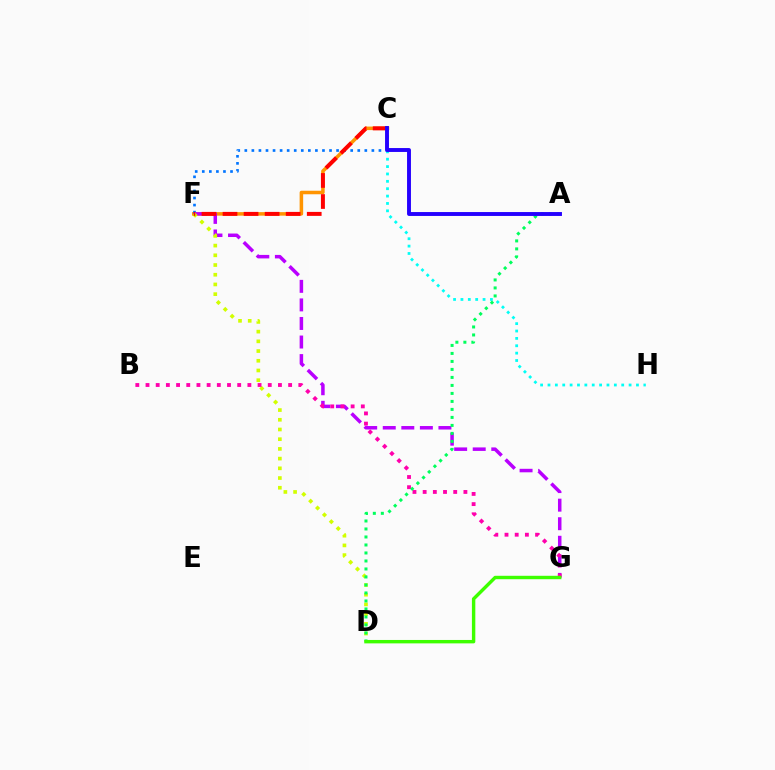{('C', 'F'): [{'color': '#ff9400', 'line_style': 'solid', 'thickness': 2.54}, {'color': '#0074ff', 'line_style': 'dotted', 'thickness': 1.92}, {'color': '#ff0000', 'line_style': 'dashed', 'thickness': 2.86}], ('F', 'G'): [{'color': '#b900ff', 'line_style': 'dashed', 'thickness': 2.52}], ('C', 'H'): [{'color': '#00fff6', 'line_style': 'dotted', 'thickness': 2.0}], ('D', 'F'): [{'color': '#d1ff00', 'line_style': 'dotted', 'thickness': 2.64}], ('B', 'G'): [{'color': '#ff00ac', 'line_style': 'dotted', 'thickness': 2.77}], ('A', 'D'): [{'color': '#00ff5c', 'line_style': 'dotted', 'thickness': 2.17}], ('D', 'G'): [{'color': '#3dff00', 'line_style': 'solid', 'thickness': 2.46}], ('A', 'C'): [{'color': '#2500ff', 'line_style': 'solid', 'thickness': 2.81}]}